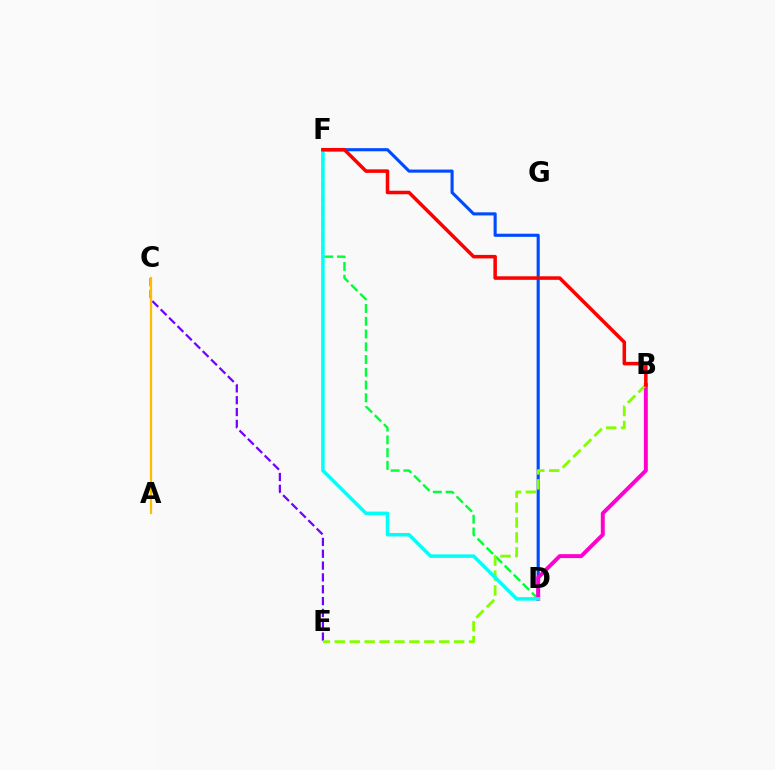{('D', 'F'): [{'color': '#004bff', 'line_style': 'solid', 'thickness': 2.24}, {'color': '#00ff39', 'line_style': 'dashed', 'thickness': 1.73}, {'color': '#00fff6', 'line_style': 'solid', 'thickness': 2.52}], ('B', 'D'): [{'color': '#ff00cf', 'line_style': 'solid', 'thickness': 2.83}], ('C', 'E'): [{'color': '#7200ff', 'line_style': 'dashed', 'thickness': 1.61}], ('B', 'E'): [{'color': '#84ff00', 'line_style': 'dashed', 'thickness': 2.03}], ('A', 'C'): [{'color': '#ffbd00', 'line_style': 'solid', 'thickness': 1.61}], ('B', 'F'): [{'color': '#ff0000', 'line_style': 'solid', 'thickness': 2.54}]}